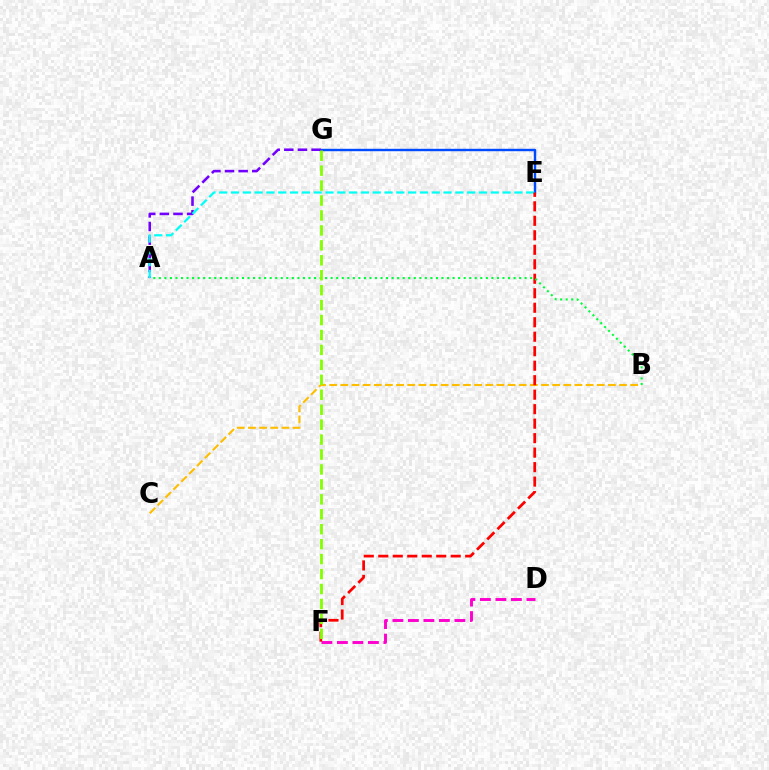{('D', 'F'): [{'color': '#ff00cf', 'line_style': 'dashed', 'thickness': 2.11}], ('B', 'C'): [{'color': '#ffbd00', 'line_style': 'dashed', 'thickness': 1.51}], ('E', 'G'): [{'color': '#004bff', 'line_style': 'solid', 'thickness': 1.74}], ('A', 'G'): [{'color': '#7200ff', 'line_style': 'dashed', 'thickness': 1.85}], ('A', 'E'): [{'color': '#00fff6', 'line_style': 'dashed', 'thickness': 1.6}], ('E', 'F'): [{'color': '#ff0000', 'line_style': 'dashed', 'thickness': 1.97}], ('A', 'B'): [{'color': '#00ff39', 'line_style': 'dotted', 'thickness': 1.51}], ('F', 'G'): [{'color': '#84ff00', 'line_style': 'dashed', 'thickness': 2.03}]}